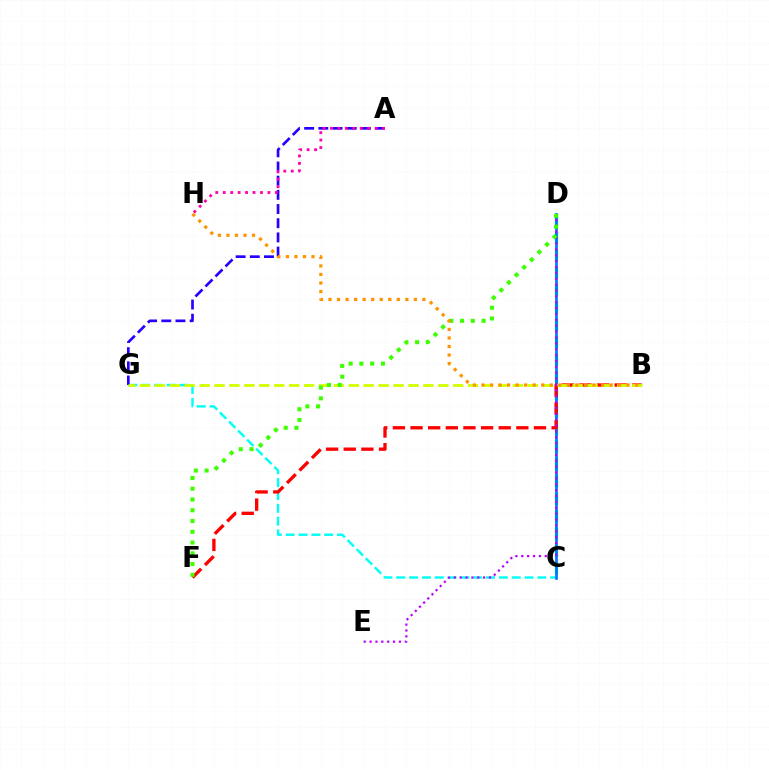{('C', 'G'): [{'color': '#00fff6', 'line_style': 'dashed', 'thickness': 1.74}], ('A', 'G'): [{'color': '#2500ff', 'line_style': 'dashed', 'thickness': 1.93}], ('C', 'D'): [{'color': '#00ff5c', 'line_style': 'dashed', 'thickness': 2.36}, {'color': '#0074ff', 'line_style': 'solid', 'thickness': 1.9}], ('A', 'H'): [{'color': '#ff00ac', 'line_style': 'dotted', 'thickness': 2.02}], ('B', 'F'): [{'color': '#ff0000', 'line_style': 'dashed', 'thickness': 2.4}], ('D', 'E'): [{'color': '#b900ff', 'line_style': 'dotted', 'thickness': 1.6}], ('B', 'G'): [{'color': '#d1ff00', 'line_style': 'dashed', 'thickness': 2.03}], ('D', 'F'): [{'color': '#3dff00', 'line_style': 'dotted', 'thickness': 2.92}], ('B', 'H'): [{'color': '#ff9400', 'line_style': 'dotted', 'thickness': 2.32}]}